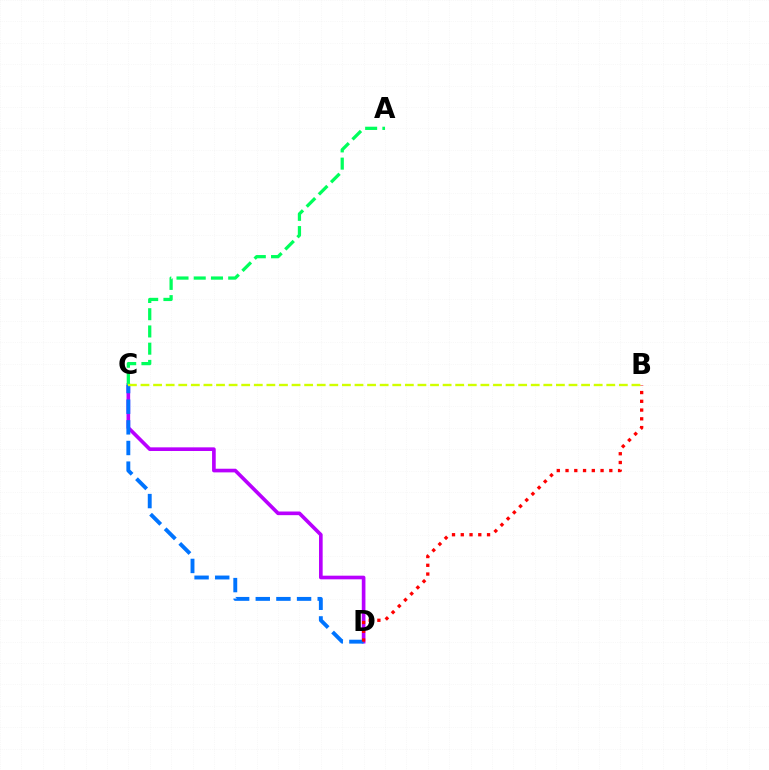{('C', 'D'): [{'color': '#b900ff', 'line_style': 'solid', 'thickness': 2.63}, {'color': '#0074ff', 'line_style': 'dashed', 'thickness': 2.8}], ('A', 'C'): [{'color': '#00ff5c', 'line_style': 'dashed', 'thickness': 2.34}], ('B', 'D'): [{'color': '#ff0000', 'line_style': 'dotted', 'thickness': 2.38}], ('B', 'C'): [{'color': '#d1ff00', 'line_style': 'dashed', 'thickness': 1.71}]}